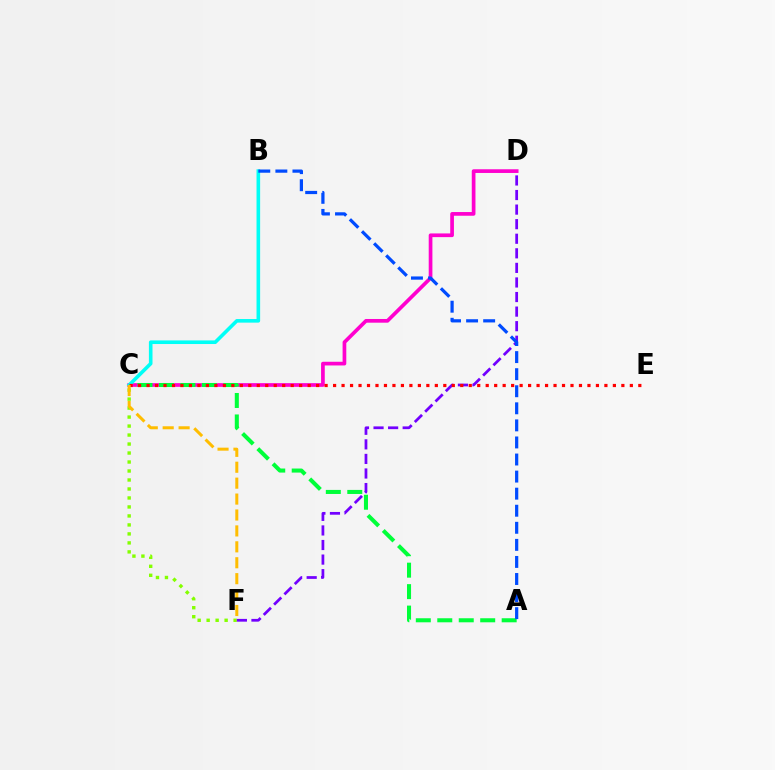{('C', 'D'): [{'color': '#ff00cf', 'line_style': 'solid', 'thickness': 2.66}], ('A', 'C'): [{'color': '#00ff39', 'line_style': 'dashed', 'thickness': 2.92}], ('C', 'F'): [{'color': '#84ff00', 'line_style': 'dotted', 'thickness': 2.44}, {'color': '#ffbd00', 'line_style': 'dashed', 'thickness': 2.16}], ('B', 'C'): [{'color': '#00fff6', 'line_style': 'solid', 'thickness': 2.59}], ('D', 'F'): [{'color': '#7200ff', 'line_style': 'dashed', 'thickness': 1.98}], ('C', 'E'): [{'color': '#ff0000', 'line_style': 'dotted', 'thickness': 2.3}], ('A', 'B'): [{'color': '#004bff', 'line_style': 'dashed', 'thickness': 2.32}]}